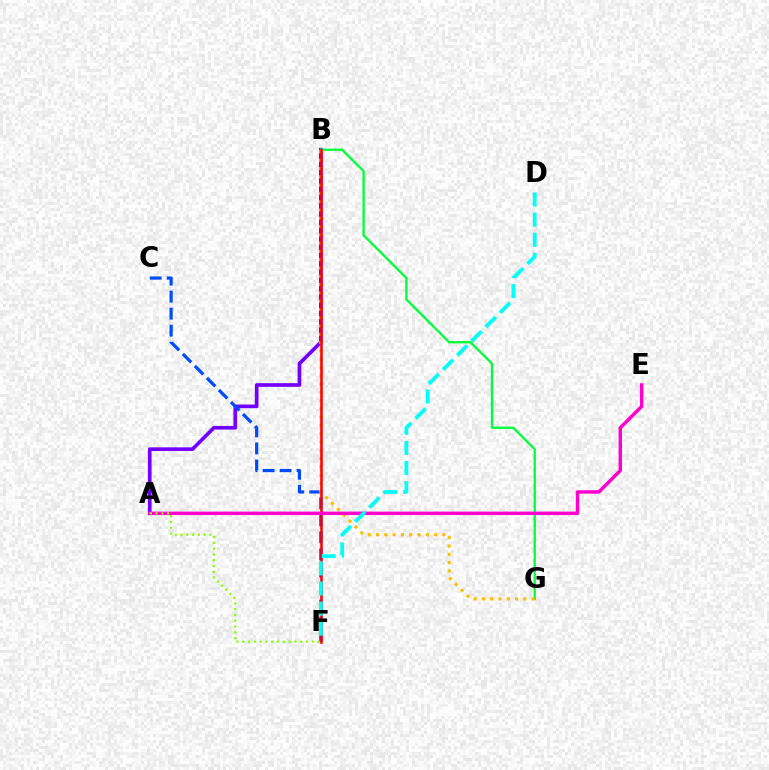{('A', 'B'): [{'color': '#7200ff', 'line_style': 'solid', 'thickness': 2.64}], ('C', 'F'): [{'color': '#004bff', 'line_style': 'dashed', 'thickness': 2.31}], ('B', 'G'): [{'color': '#00ff39', 'line_style': 'solid', 'thickness': 1.65}, {'color': '#ffbd00', 'line_style': 'dotted', 'thickness': 2.25}], ('B', 'F'): [{'color': '#ff0000', 'line_style': 'solid', 'thickness': 1.83}], ('A', 'E'): [{'color': '#ff00cf', 'line_style': 'solid', 'thickness': 2.49}], ('A', 'F'): [{'color': '#84ff00', 'line_style': 'dotted', 'thickness': 1.57}], ('D', 'F'): [{'color': '#00fff6', 'line_style': 'dashed', 'thickness': 2.73}]}